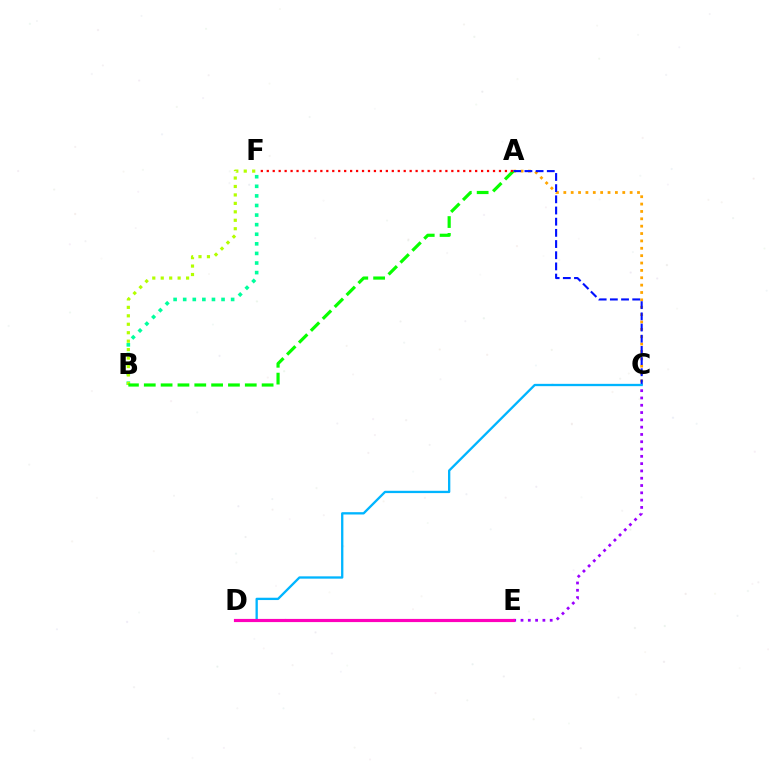{('B', 'F'): [{'color': '#00ff9d', 'line_style': 'dotted', 'thickness': 2.6}, {'color': '#b3ff00', 'line_style': 'dotted', 'thickness': 2.3}], ('C', 'E'): [{'color': '#9b00ff', 'line_style': 'dotted', 'thickness': 1.98}], ('A', 'C'): [{'color': '#ffa500', 'line_style': 'dotted', 'thickness': 2.0}, {'color': '#0010ff', 'line_style': 'dashed', 'thickness': 1.52}], ('A', 'B'): [{'color': '#08ff00', 'line_style': 'dashed', 'thickness': 2.29}], ('A', 'F'): [{'color': '#ff0000', 'line_style': 'dotted', 'thickness': 1.62}], ('C', 'D'): [{'color': '#00b5ff', 'line_style': 'solid', 'thickness': 1.67}], ('D', 'E'): [{'color': '#ff00bd', 'line_style': 'solid', 'thickness': 2.28}]}